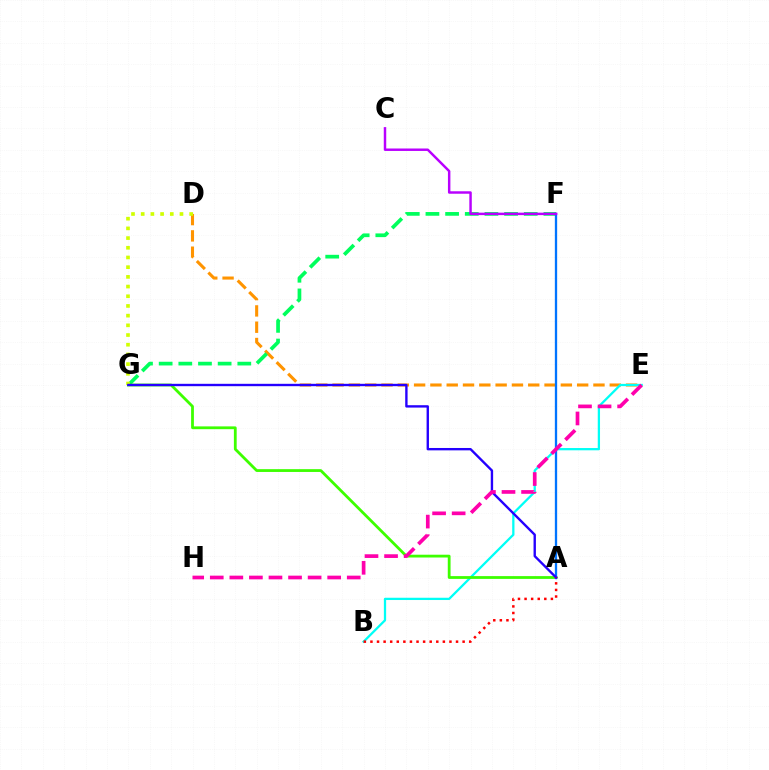{('D', 'E'): [{'color': '#ff9400', 'line_style': 'dashed', 'thickness': 2.22}], ('B', 'E'): [{'color': '#00fff6', 'line_style': 'solid', 'thickness': 1.63}], ('F', 'G'): [{'color': '#00ff5c', 'line_style': 'dashed', 'thickness': 2.67}], ('A', 'G'): [{'color': '#3dff00', 'line_style': 'solid', 'thickness': 2.01}, {'color': '#2500ff', 'line_style': 'solid', 'thickness': 1.71}], ('A', 'F'): [{'color': '#0074ff', 'line_style': 'solid', 'thickness': 1.66}], ('D', 'G'): [{'color': '#d1ff00', 'line_style': 'dotted', 'thickness': 2.63}], ('C', 'F'): [{'color': '#b900ff', 'line_style': 'solid', 'thickness': 1.77}], ('E', 'H'): [{'color': '#ff00ac', 'line_style': 'dashed', 'thickness': 2.66}], ('A', 'B'): [{'color': '#ff0000', 'line_style': 'dotted', 'thickness': 1.79}]}